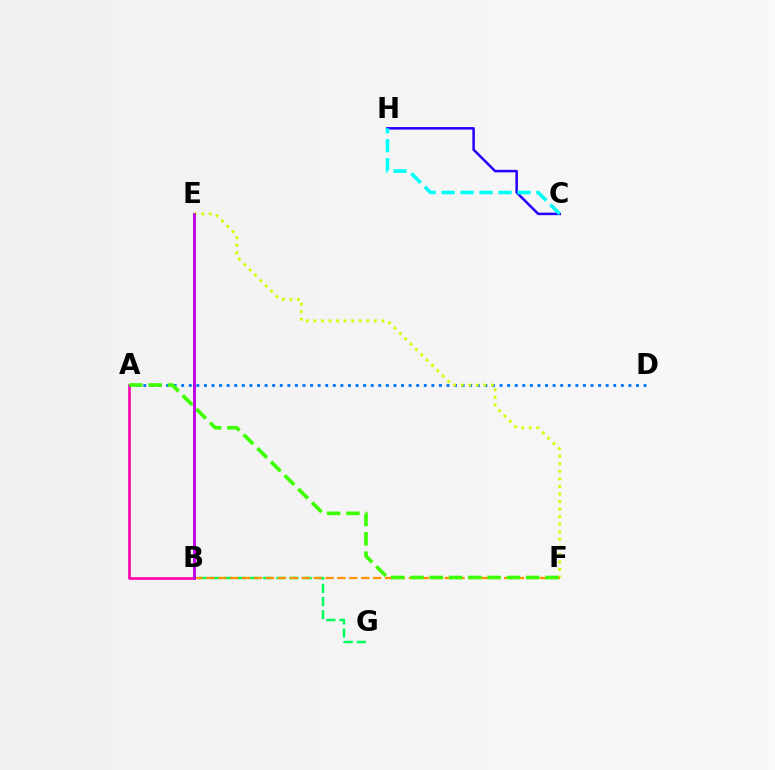{('A', 'B'): [{'color': '#ff00ac', 'line_style': 'solid', 'thickness': 1.91}], ('A', 'D'): [{'color': '#0074ff', 'line_style': 'dotted', 'thickness': 2.06}], ('B', 'E'): [{'color': '#ff0000', 'line_style': 'solid', 'thickness': 1.85}, {'color': '#b900ff', 'line_style': 'solid', 'thickness': 1.95}], ('B', 'G'): [{'color': '#00ff5c', 'line_style': 'dashed', 'thickness': 1.79}], ('C', 'H'): [{'color': '#2500ff', 'line_style': 'solid', 'thickness': 1.82}, {'color': '#00fff6', 'line_style': 'dashed', 'thickness': 2.58}], ('E', 'F'): [{'color': '#d1ff00', 'line_style': 'dotted', 'thickness': 2.05}], ('B', 'F'): [{'color': '#ff9400', 'line_style': 'dashed', 'thickness': 1.62}], ('A', 'F'): [{'color': '#3dff00', 'line_style': 'dashed', 'thickness': 2.62}]}